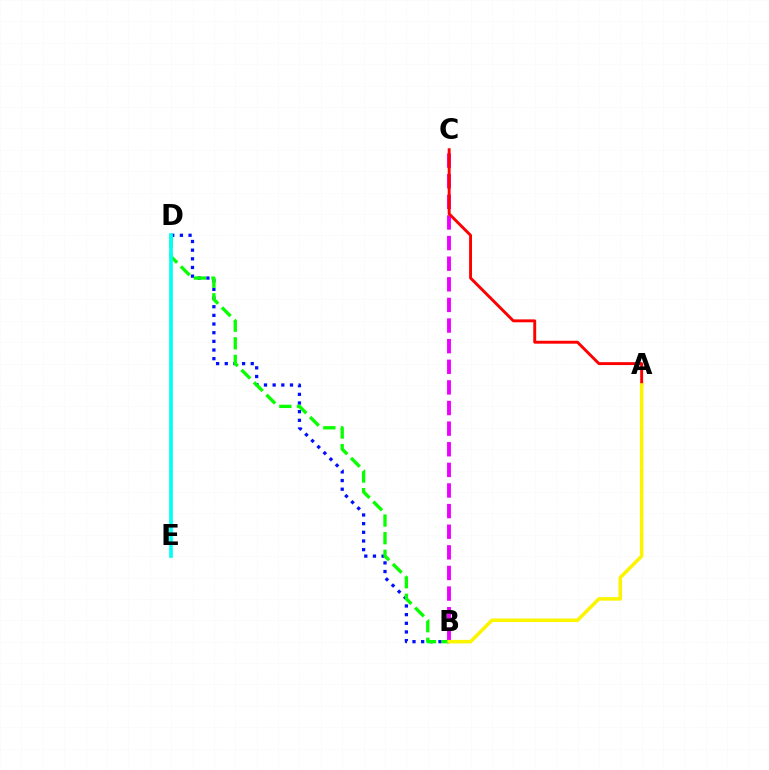{('B', 'D'): [{'color': '#0010ff', 'line_style': 'dotted', 'thickness': 2.35}, {'color': '#08ff00', 'line_style': 'dashed', 'thickness': 2.39}], ('B', 'C'): [{'color': '#ee00ff', 'line_style': 'dashed', 'thickness': 2.8}], ('D', 'E'): [{'color': '#00fff6', 'line_style': 'solid', 'thickness': 2.64}], ('A', 'C'): [{'color': '#ff0000', 'line_style': 'solid', 'thickness': 2.1}], ('A', 'B'): [{'color': '#fcf500', 'line_style': 'solid', 'thickness': 2.53}]}